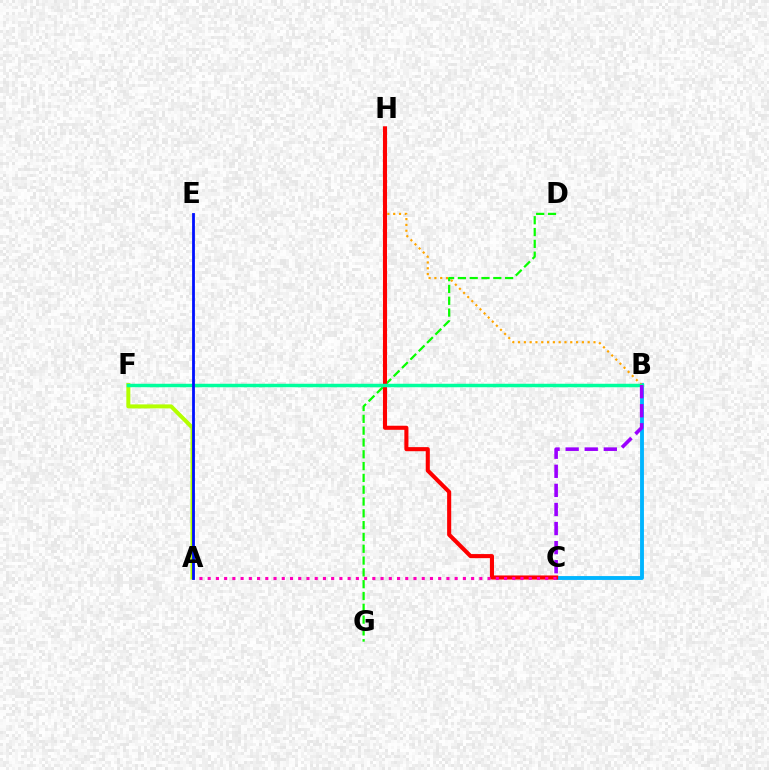{('B', 'C'): [{'color': '#00b5ff', 'line_style': 'solid', 'thickness': 2.78}, {'color': '#9b00ff', 'line_style': 'dashed', 'thickness': 2.59}], ('B', 'H'): [{'color': '#ffa500', 'line_style': 'dotted', 'thickness': 1.58}], ('D', 'G'): [{'color': '#08ff00', 'line_style': 'dashed', 'thickness': 1.6}], ('A', 'F'): [{'color': '#b3ff00', 'line_style': 'solid', 'thickness': 2.87}], ('C', 'H'): [{'color': '#ff0000', 'line_style': 'solid', 'thickness': 2.94}], ('B', 'F'): [{'color': '#00ff9d', 'line_style': 'solid', 'thickness': 2.5}], ('A', 'C'): [{'color': '#ff00bd', 'line_style': 'dotted', 'thickness': 2.24}], ('A', 'E'): [{'color': '#0010ff', 'line_style': 'solid', 'thickness': 2.02}]}